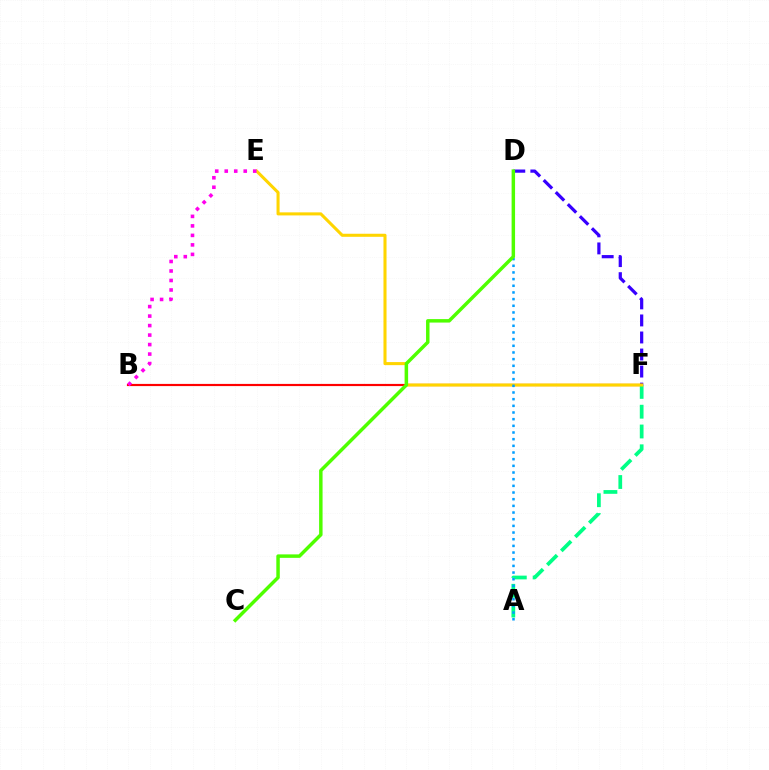{('D', 'F'): [{'color': '#3700ff', 'line_style': 'dashed', 'thickness': 2.32}], ('B', 'F'): [{'color': '#ff0000', 'line_style': 'solid', 'thickness': 1.57}], ('A', 'F'): [{'color': '#00ff86', 'line_style': 'dashed', 'thickness': 2.69}], ('E', 'F'): [{'color': '#ffd500', 'line_style': 'solid', 'thickness': 2.2}], ('A', 'D'): [{'color': '#009eff', 'line_style': 'dotted', 'thickness': 1.81}], ('B', 'E'): [{'color': '#ff00ed', 'line_style': 'dotted', 'thickness': 2.58}], ('C', 'D'): [{'color': '#4fff00', 'line_style': 'solid', 'thickness': 2.5}]}